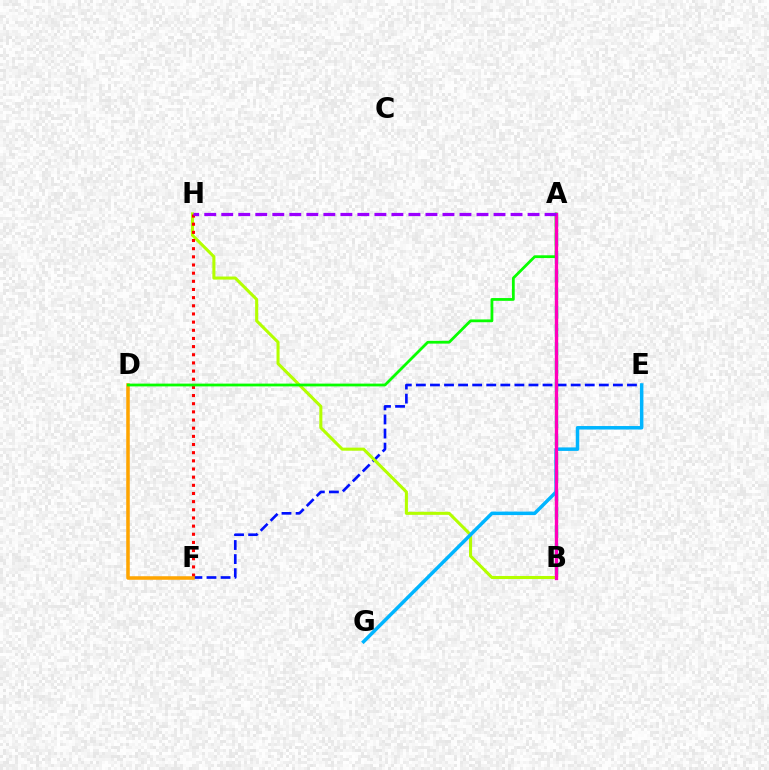{('A', 'B'): [{'color': '#00ff9d', 'line_style': 'dashed', 'thickness': 2.48}, {'color': '#ff00bd', 'line_style': 'solid', 'thickness': 2.4}], ('E', 'F'): [{'color': '#0010ff', 'line_style': 'dashed', 'thickness': 1.91}], ('B', 'H'): [{'color': '#b3ff00', 'line_style': 'solid', 'thickness': 2.2}], ('F', 'H'): [{'color': '#ff0000', 'line_style': 'dotted', 'thickness': 2.22}], ('D', 'F'): [{'color': '#ffa500', 'line_style': 'solid', 'thickness': 2.54}], ('A', 'D'): [{'color': '#08ff00', 'line_style': 'solid', 'thickness': 2.0}], ('E', 'G'): [{'color': '#00b5ff', 'line_style': 'solid', 'thickness': 2.52}], ('A', 'H'): [{'color': '#9b00ff', 'line_style': 'dashed', 'thickness': 2.31}]}